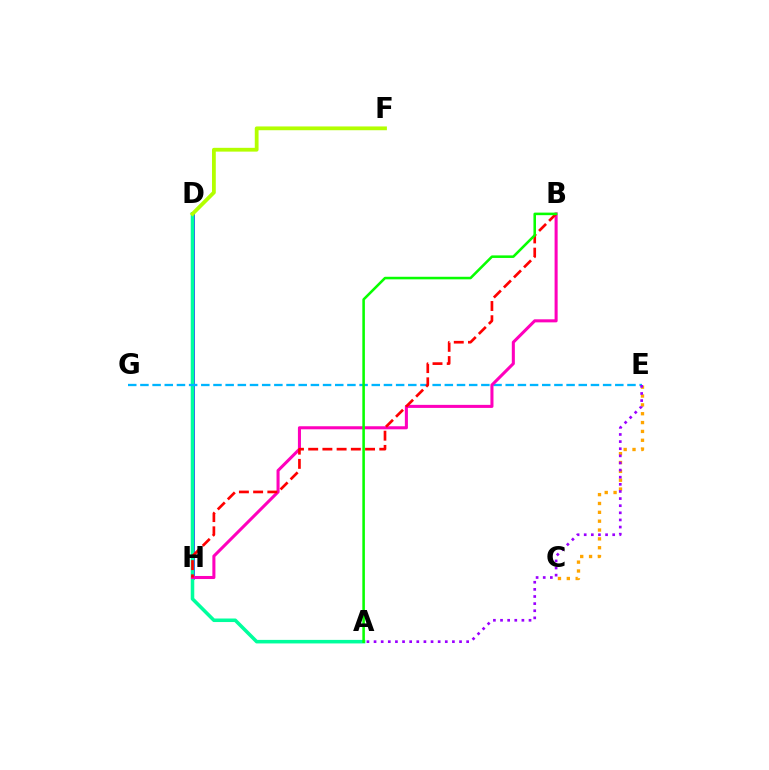{('D', 'H'): [{'color': '#0010ff', 'line_style': 'solid', 'thickness': 2.52}], ('C', 'E'): [{'color': '#ffa500', 'line_style': 'dotted', 'thickness': 2.4}], ('A', 'D'): [{'color': '#00ff9d', 'line_style': 'solid', 'thickness': 2.55}], ('E', 'G'): [{'color': '#00b5ff', 'line_style': 'dashed', 'thickness': 1.65}], ('A', 'E'): [{'color': '#9b00ff', 'line_style': 'dotted', 'thickness': 1.94}], ('B', 'H'): [{'color': '#ff00bd', 'line_style': 'solid', 'thickness': 2.2}, {'color': '#ff0000', 'line_style': 'dashed', 'thickness': 1.93}], ('D', 'F'): [{'color': '#b3ff00', 'line_style': 'solid', 'thickness': 2.73}], ('A', 'B'): [{'color': '#08ff00', 'line_style': 'solid', 'thickness': 1.84}]}